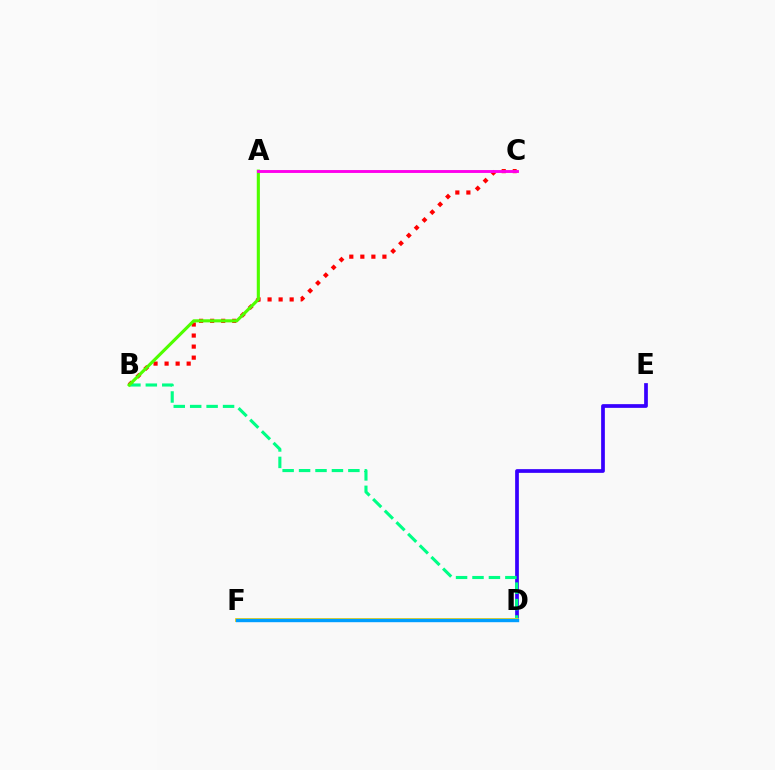{('B', 'C'): [{'color': '#ff0000', 'line_style': 'dotted', 'thickness': 3.0}], ('D', 'E'): [{'color': '#3700ff', 'line_style': 'solid', 'thickness': 2.68}], ('B', 'D'): [{'color': '#00ff86', 'line_style': 'dashed', 'thickness': 2.23}], ('A', 'B'): [{'color': '#4fff00', 'line_style': 'solid', 'thickness': 2.24}], ('D', 'F'): [{'color': '#ffd500', 'line_style': 'solid', 'thickness': 2.76}, {'color': '#009eff', 'line_style': 'solid', 'thickness': 2.44}], ('A', 'C'): [{'color': '#ff00ed', 'line_style': 'solid', 'thickness': 2.08}]}